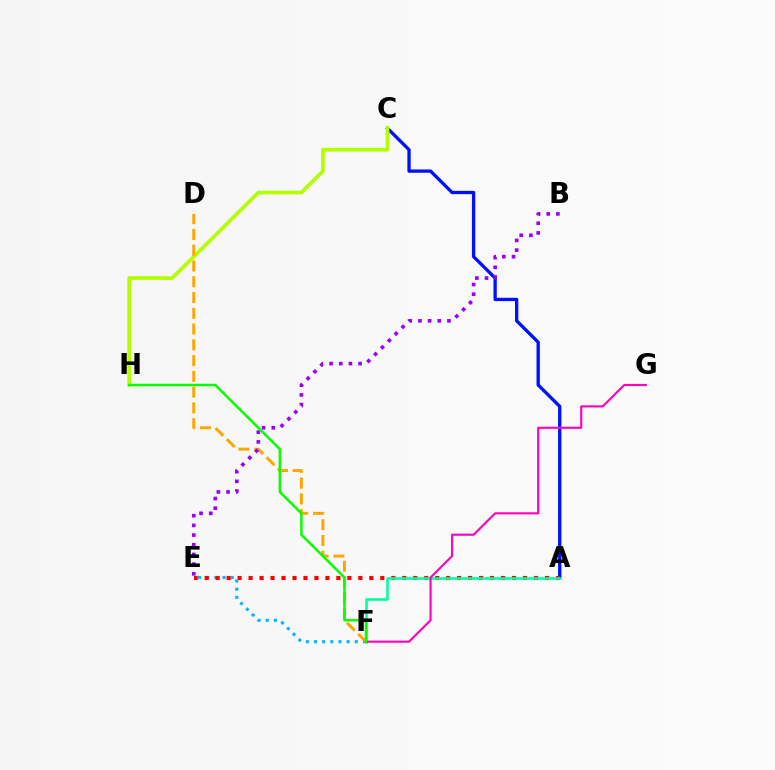{('E', 'F'): [{'color': '#00b5ff', 'line_style': 'dotted', 'thickness': 2.22}], ('A', 'C'): [{'color': '#0010ff', 'line_style': 'solid', 'thickness': 2.38}], ('A', 'E'): [{'color': '#ff0000', 'line_style': 'dotted', 'thickness': 2.98}], ('A', 'F'): [{'color': '#00ff9d', 'line_style': 'solid', 'thickness': 1.84}], ('F', 'G'): [{'color': '#ff00bd', 'line_style': 'solid', 'thickness': 1.53}], ('C', 'H'): [{'color': '#b3ff00', 'line_style': 'solid', 'thickness': 2.67}], ('D', 'F'): [{'color': '#ffa500', 'line_style': 'dashed', 'thickness': 2.14}], ('B', 'E'): [{'color': '#9b00ff', 'line_style': 'dotted', 'thickness': 2.63}], ('F', 'H'): [{'color': '#08ff00', 'line_style': 'solid', 'thickness': 1.8}]}